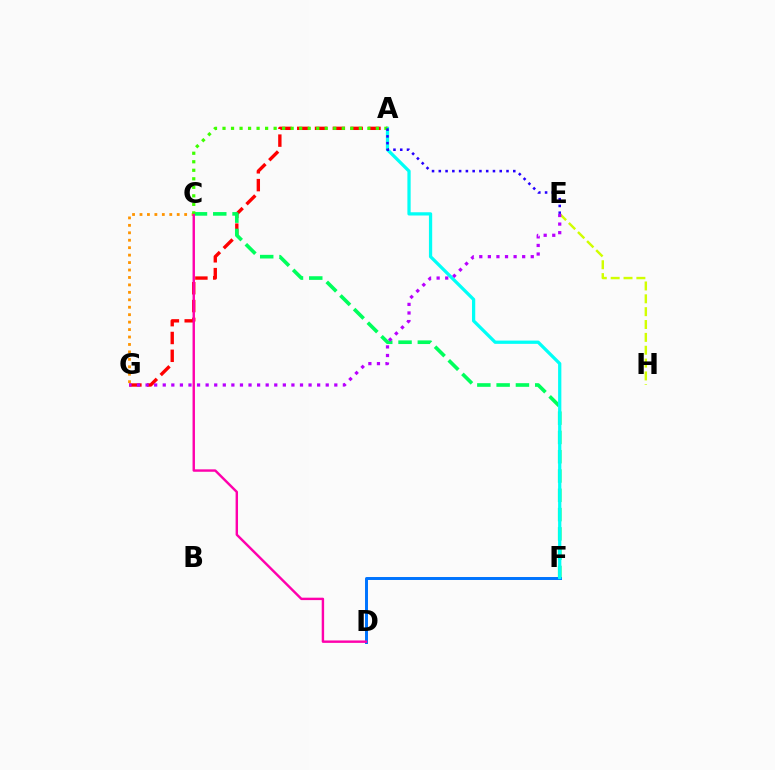{('C', 'G'): [{'color': '#ff9400', 'line_style': 'dotted', 'thickness': 2.02}], ('D', 'F'): [{'color': '#0074ff', 'line_style': 'solid', 'thickness': 2.13}], ('E', 'H'): [{'color': '#d1ff00', 'line_style': 'dashed', 'thickness': 1.75}], ('A', 'G'): [{'color': '#ff0000', 'line_style': 'dashed', 'thickness': 2.42}], ('C', 'F'): [{'color': '#00ff5c', 'line_style': 'dashed', 'thickness': 2.62}], ('C', 'D'): [{'color': '#ff00ac', 'line_style': 'solid', 'thickness': 1.74}], ('A', 'F'): [{'color': '#00fff6', 'line_style': 'solid', 'thickness': 2.34}], ('A', 'C'): [{'color': '#3dff00', 'line_style': 'dotted', 'thickness': 2.31}], ('A', 'E'): [{'color': '#2500ff', 'line_style': 'dotted', 'thickness': 1.84}], ('E', 'G'): [{'color': '#b900ff', 'line_style': 'dotted', 'thickness': 2.33}]}